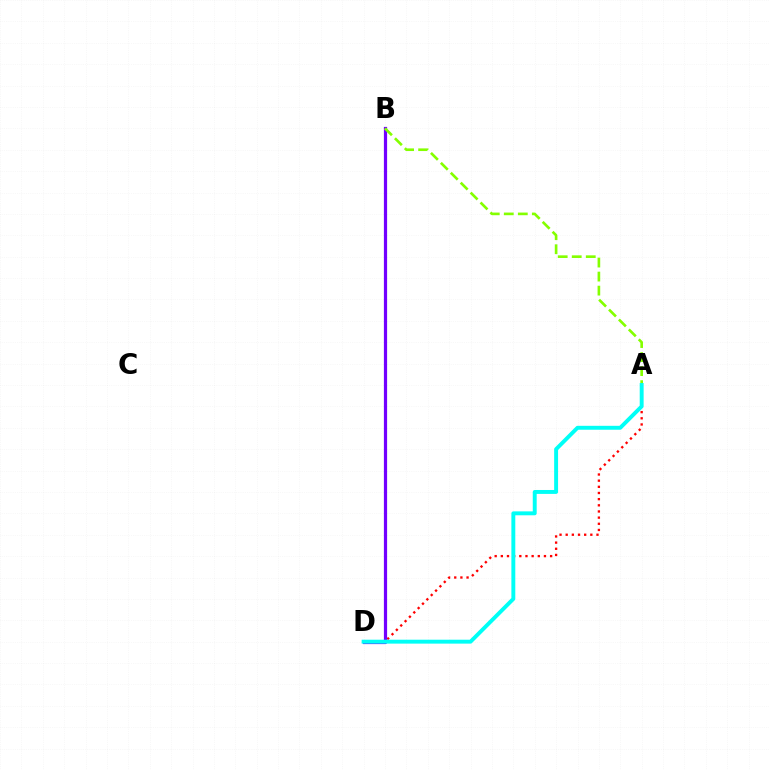{('A', 'D'): [{'color': '#ff0000', 'line_style': 'dotted', 'thickness': 1.67}, {'color': '#00fff6', 'line_style': 'solid', 'thickness': 2.82}], ('B', 'D'): [{'color': '#7200ff', 'line_style': 'solid', 'thickness': 2.31}], ('A', 'B'): [{'color': '#84ff00', 'line_style': 'dashed', 'thickness': 1.91}]}